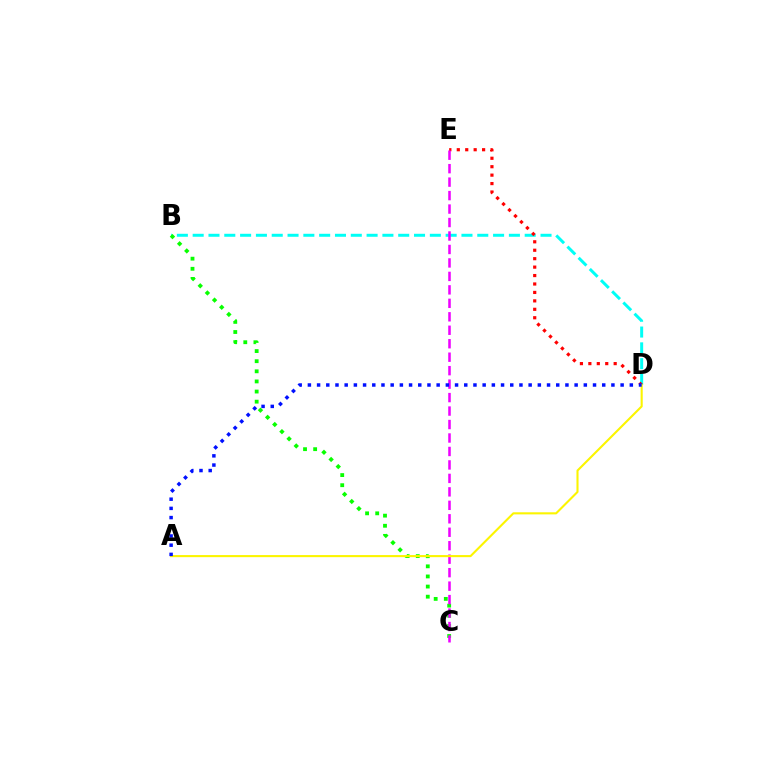{('B', 'D'): [{'color': '#00fff6', 'line_style': 'dashed', 'thickness': 2.15}], ('D', 'E'): [{'color': '#ff0000', 'line_style': 'dotted', 'thickness': 2.29}], ('B', 'C'): [{'color': '#08ff00', 'line_style': 'dotted', 'thickness': 2.75}], ('C', 'E'): [{'color': '#ee00ff', 'line_style': 'dashed', 'thickness': 1.83}], ('A', 'D'): [{'color': '#fcf500', 'line_style': 'solid', 'thickness': 1.51}, {'color': '#0010ff', 'line_style': 'dotted', 'thickness': 2.5}]}